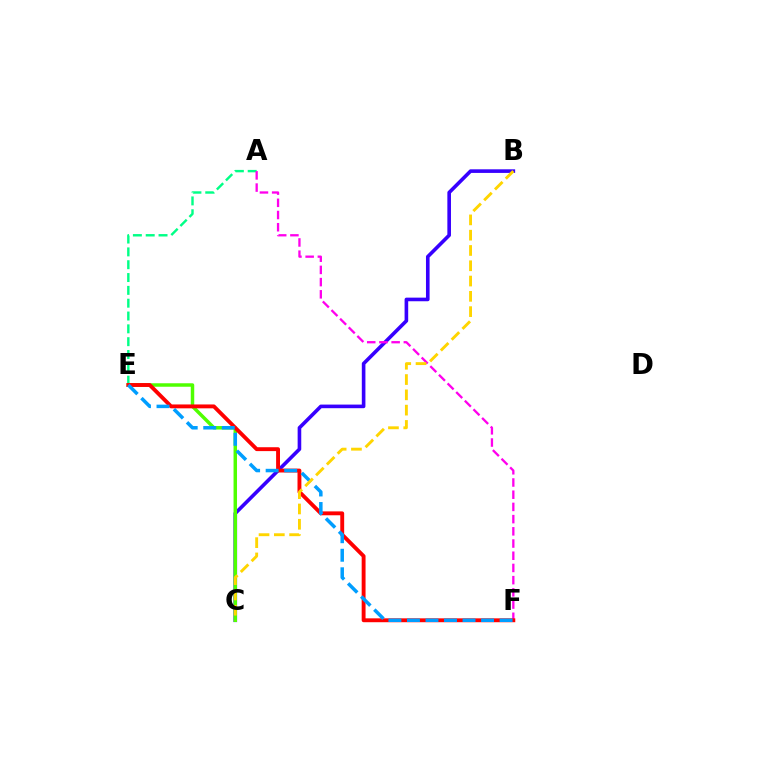{('A', 'E'): [{'color': '#00ff86', 'line_style': 'dashed', 'thickness': 1.74}], ('B', 'C'): [{'color': '#3700ff', 'line_style': 'solid', 'thickness': 2.6}, {'color': '#ffd500', 'line_style': 'dashed', 'thickness': 2.08}], ('C', 'E'): [{'color': '#4fff00', 'line_style': 'solid', 'thickness': 2.5}], ('A', 'F'): [{'color': '#ff00ed', 'line_style': 'dashed', 'thickness': 1.66}], ('E', 'F'): [{'color': '#ff0000', 'line_style': 'solid', 'thickness': 2.79}, {'color': '#009eff', 'line_style': 'dashed', 'thickness': 2.52}]}